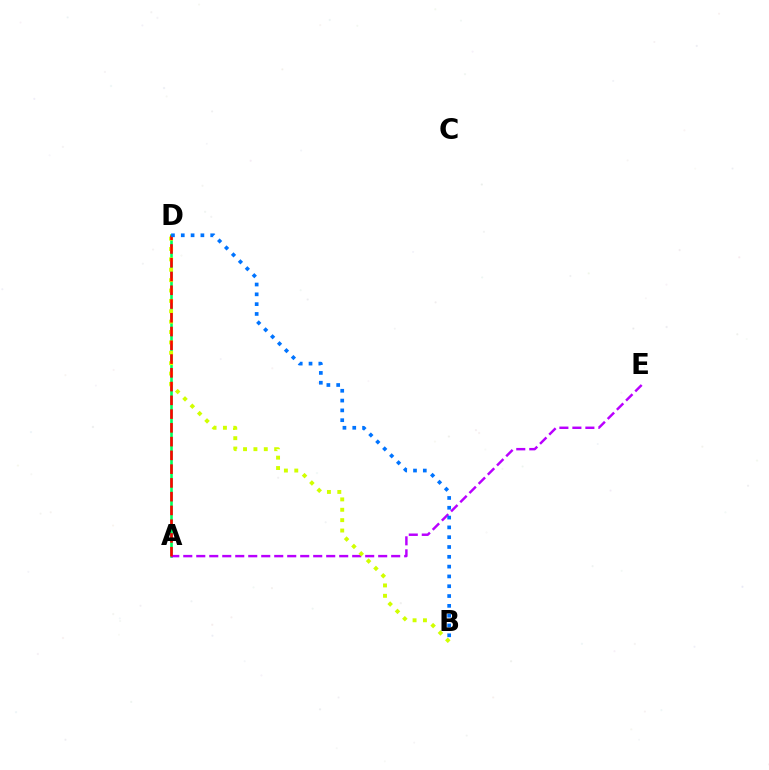{('A', 'D'): [{'color': '#00ff5c', 'line_style': 'solid', 'thickness': 1.89}, {'color': '#ff0000', 'line_style': 'dashed', 'thickness': 1.87}], ('A', 'E'): [{'color': '#b900ff', 'line_style': 'dashed', 'thickness': 1.77}], ('B', 'D'): [{'color': '#d1ff00', 'line_style': 'dotted', 'thickness': 2.82}, {'color': '#0074ff', 'line_style': 'dotted', 'thickness': 2.66}]}